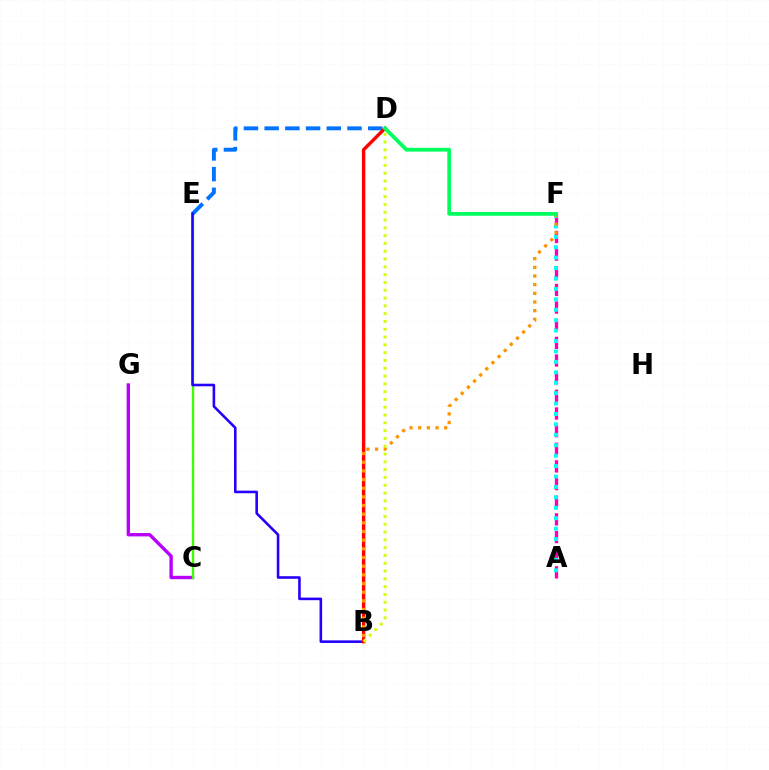{('A', 'F'): [{'color': '#ff00ac', 'line_style': 'dashed', 'thickness': 2.4}, {'color': '#00fff6', 'line_style': 'dotted', 'thickness': 2.83}], ('C', 'G'): [{'color': '#b900ff', 'line_style': 'solid', 'thickness': 2.42}], ('C', 'E'): [{'color': '#3dff00', 'line_style': 'solid', 'thickness': 1.68}], ('D', 'E'): [{'color': '#0074ff', 'line_style': 'dashed', 'thickness': 2.81}], ('B', 'E'): [{'color': '#2500ff', 'line_style': 'solid', 'thickness': 1.87}], ('B', 'D'): [{'color': '#ff0000', 'line_style': 'solid', 'thickness': 2.44}, {'color': '#d1ff00', 'line_style': 'dotted', 'thickness': 2.12}], ('B', 'F'): [{'color': '#ff9400', 'line_style': 'dotted', 'thickness': 2.35}], ('D', 'F'): [{'color': '#00ff5c', 'line_style': 'solid', 'thickness': 2.68}]}